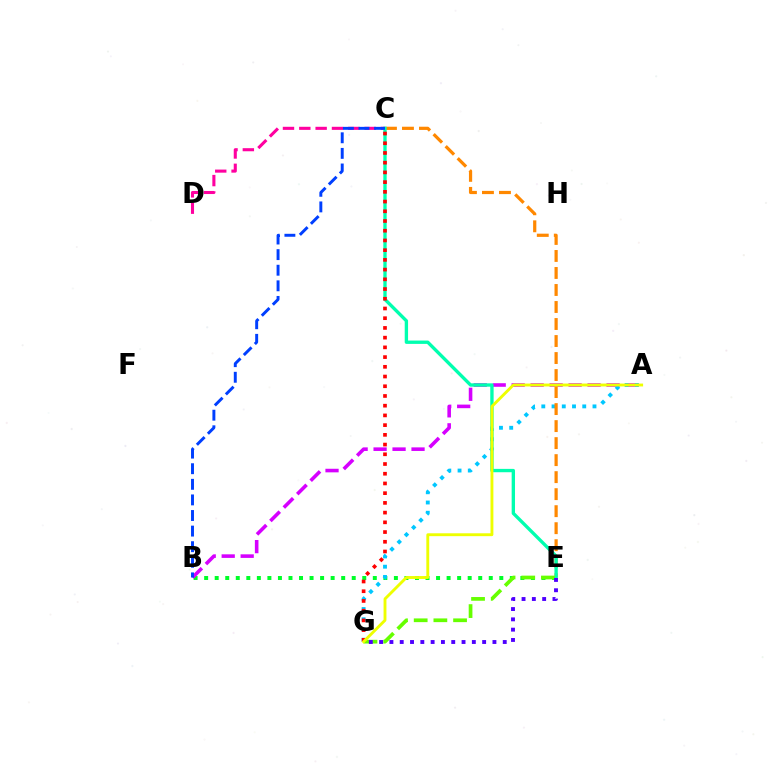{('B', 'E'): [{'color': '#00ff27', 'line_style': 'dotted', 'thickness': 2.86}], ('A', 'B'): [{'color': '#d600ff', 'line_style': 'dashed', 'thickness': 2.58}], ('A', 'G'): [{'color': '#00c7ff', 'line_style': 'dotted', 'thickness': 2.78}, {'color': '#eeff00', 'line_style': 'solid', 'thickness': 2.07}], ('C', 'E'): [{'color': '#ff8800', 'line_style': 'dashed', 'thickness': 2.31}, {'color': '#00ffaf', 'line_style': 'solid', 'thickness': 2.41}], ('C', 'D'): [{'color': '#ff00a0', 'line_style': 'dashed', 'thickness': 2.22}], ('E', 'G'): [{'color': '#66ff00', 'line_style': 'dashed', 'thickness': 2.67}, {'color': '#4f00ff', 'line_style': 'dotted', 'thickness': 2.8}], ('B', 'C'): [{'color': '#003fff', 'line_style': 'dashed', 'thickness': 2.12}], ('C', 'G'): [{'color': '#ff0000', 'line_style': 'dotted', 'thickness': 2.64}]}